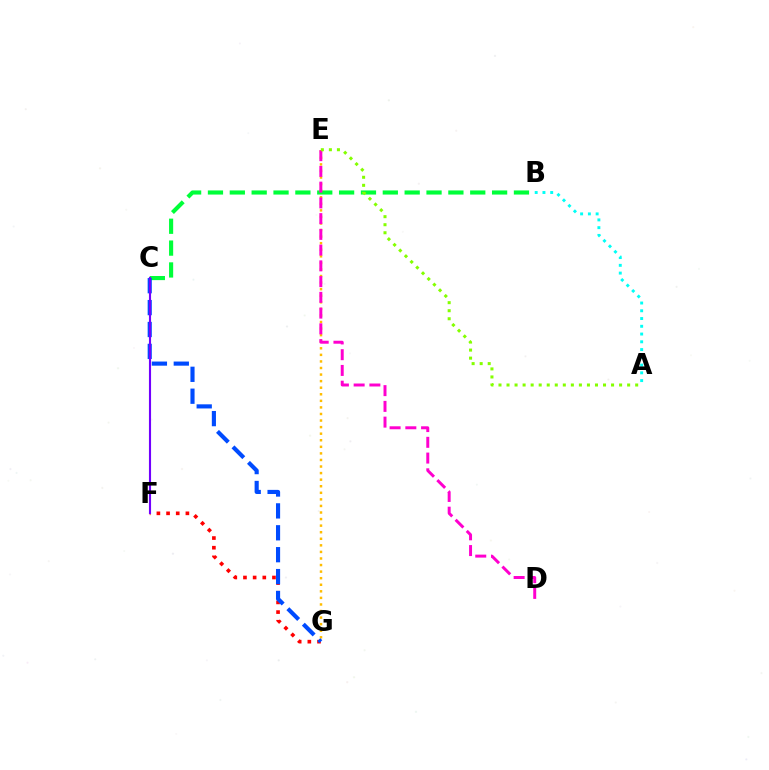{('F', 'G'): [{'color': '#ff0000', 'line_style': 'dotted', 'thickness': 2.63}], ('B', 'C'): [{'color': '#00ff39', 'line_style': 'dashed', 'thickness': 2.97}], ('E', 'G'): [{'color': '#ffbd00', 'line_style': 'dotted', 'thickness': 1.78}], ('C', 'G'): [{'color': '#004bff', 'line_style': 'dashed', 'thickness': 2.97}], ('A', 'B'): [{'color': '#00fff6', 'line_style': 'dotted', 'thickness': 2.11}], ('D', 'E'): [{'color': '#ff00cf', 'line_style': 'dashed', 'thickness': 2.14}], ('C', 'F'): [{'color': '#7200ff', 'line_style': 'solid', 'thickness': 1.53}], ('A', 'E'): [{'color': '#84ff00', 'line_style': 'dotted', 'thickness': 2.18}]}